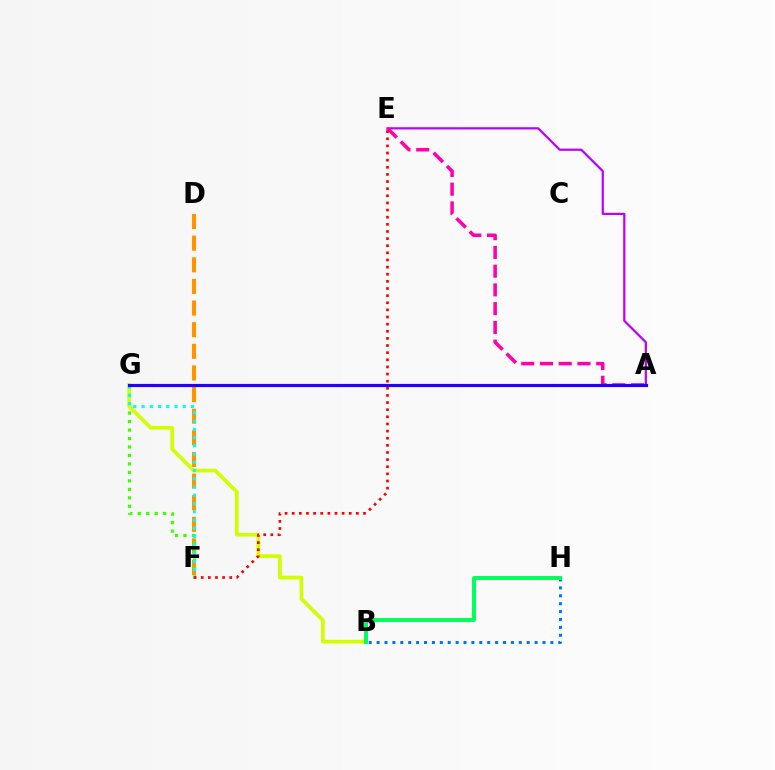{('D', 'F'): [{'color': '#ff9400', 'line_style': 'dashed', 'thickness': 2.94}], ('F', 'G'): [{'color': '#3dff00', 'line_style': 'dotted', 'thickness': 2.3}, {'color': '#00fff6', 'line_style': 'dotted', 'thickness': 2.24}], ('B', 'G'): [{'color': '#d1ff00', 'line_style': 'solid', 'thickness': 2.66}], ('B', 'H'): [{'color': '#0074ff', 'line_style': 'dotted', 'thickness': 2.15}, {'color': '#00ff5c', 'line_style': 'solid', 'thickness': 2.82}], ('A', 'E'): [{'color': '#b900ff', 'line_style': 'solid', 'thickness': 1.59}, {'color': '#ff00ac', 'line_style': 'dashed', 'thickness': 2.55}], ('E', 'F'): [{'color': '#ff0000', 'line_style': 'dotted', 'thickness': 1.94}], ('A', 'G'): [{'color': '#2500ff', 'line_style': 'solid', 'thickness': 2.27}]}